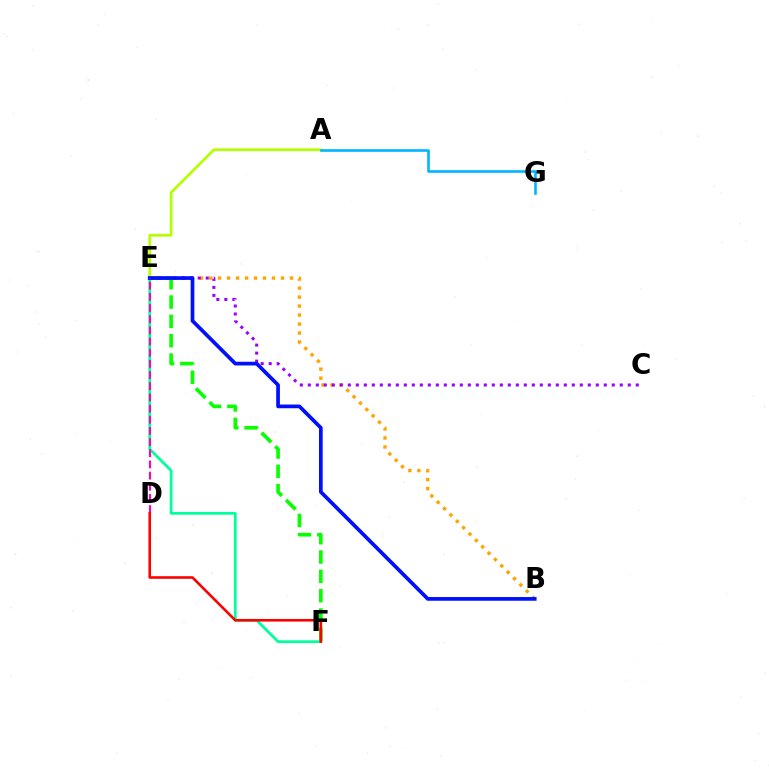{('A', 'E'): [{'color': '#b3ff00', 'line_style': 'solid', 'thickness': 1.96}], ('B', 'E'): [{'color': '#ffa500', 'line_style': 'dotted', 'thickness': 2.44}, {'color': '#0010ff', 'line_style': 'solid', 'thickness': 2.67}], ('E', 'F'): [{'color': '#08ff00', 'line_style': 'dashed', 'thickness': 2.62}, {'color': '#00ff9d', 'line_style': 'solid', 'thickness': 1.97}], ('C', 'E'): [{'color': '#9b00ff', 'line_style': 'dotted', 'thickness': 2.17}], ('A', 'G'): [{'color': '#00b5ff', 'line_style': 'solid', 'thickness': 1.88}], ('D', 'E'): [{'color': '#ff00bd', 'line_style': 'dashed', 'thickness': 1.52}], ('D', 'F'): [{'color': '#ff0000', 'line_style': 'solid', 'thickness': 1.88}]}